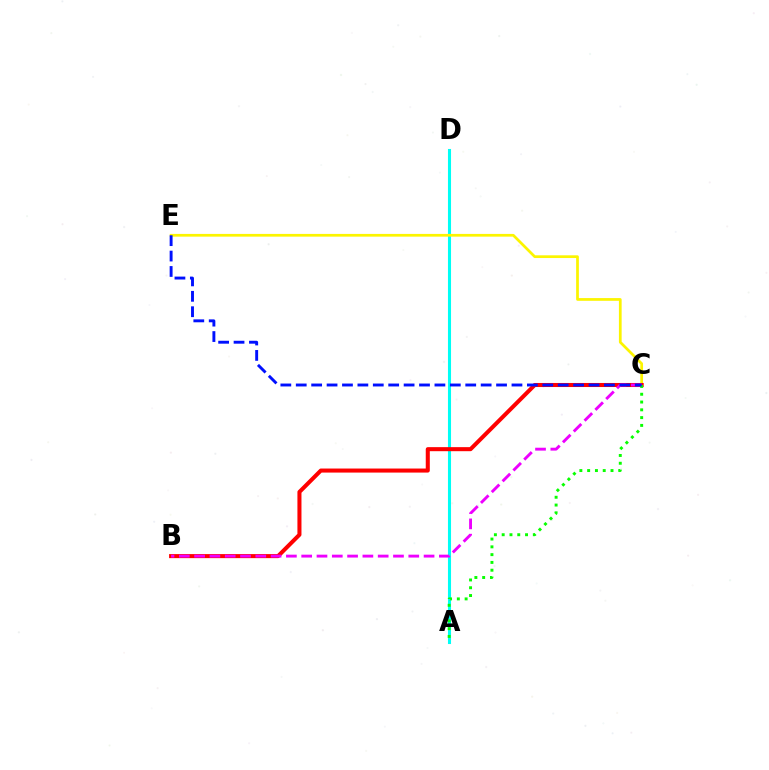{('A', 'D'): [{'color': '#00fff6', 'line_style': 'solid', 'thickness': 2.21}], ('C', 'E'): [{'color': '#fcf500', 'line_style': 'solid', 'thickness': 1.96}, {'color': '#0010ff', 'line_style': 'dashed', 'thickness': 2.09}], ('B', 'C'): [{'color': '#ff0000', 'line_style': 'solid', 'thickness': 2.91}, {'color': '#ee00ff', 'line_style': 'dashed', 'thickness': 2.08}], ('A', 'C'): [{'color': '#08ff00', 'line_style': 'dotted', 'thickness': 2.12}]}